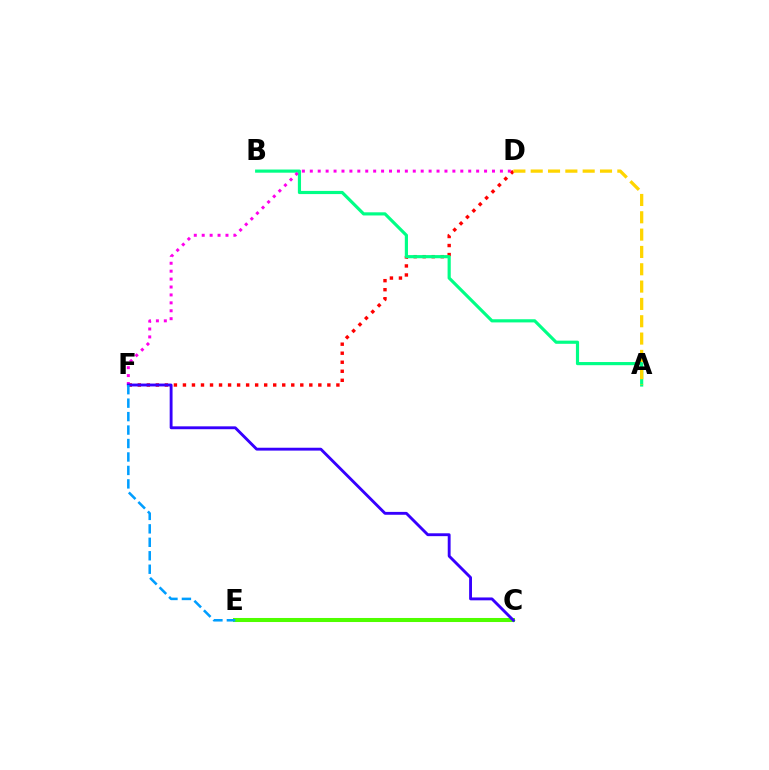{('D', 'F'): [{'color': '#ff0000', 'line_style': 'dotted', 'thickness': 2.45}, {'color': '#ff00ed', 'line_style': 'dotted', 'thickness': 2.15}], ('C', 'E'): [{'color': '#4fff00', 'line_style': 'solid', 'thickness': 2.91}], ('A', 'B'): [{'color': '#00ff86', 'line_style': 'solid', 'thickness': 2.28}], ('C', 'F'): [{'color': '#3700ff', 'line_style': 'solid', 'thickness': 2.07}], ('A', 'D'): [{'color': '#ffd500', 'line_style': 'dashed', 'thickness': 2.35}], ('E', 'F'): [{'color': '#009eff', 'line_style': 'dashed', 'thickness': 1.83}]}